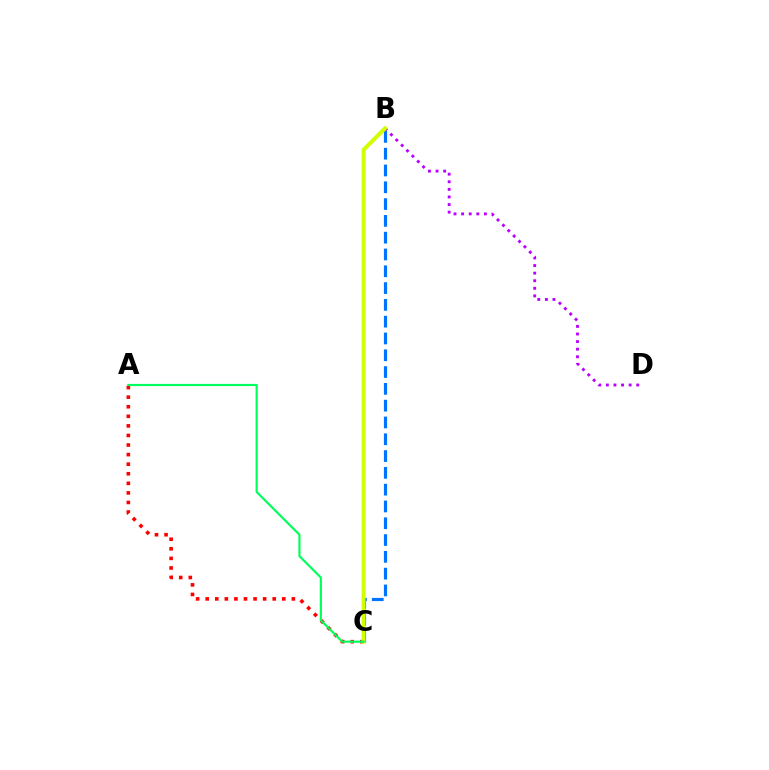{('B', 'C'): [{'color': '#0074ff', 'line_style': 'dashed', 'thickness': 2.28}, {'color': '#d1ff00', 'line_style': 'solid', 'thickness': 2.87}], ('B', 'D'): [{'color': '#b900ff', 'line_style': 'dotted', 'thickness': 2.06}], ('A', 'C'): [{'color': '#ff0000', 'line_style': 'dotted', 'thickness': 2.6}, {'color': '#00ff5c', 'line_style': 'solid', 'thickness': 1.56}]}